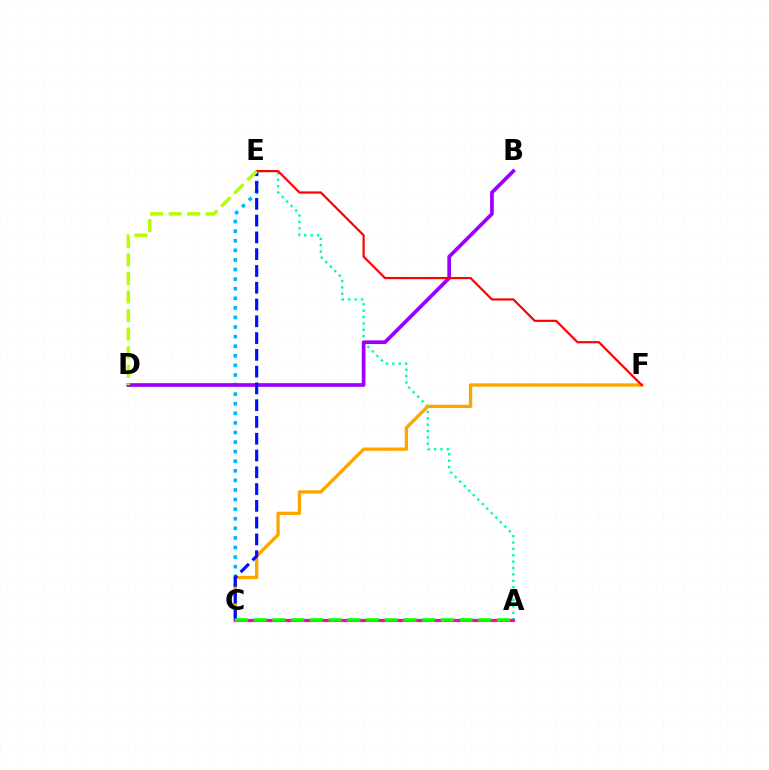{('C', 'E'): [{'color': '#00b5ff', 'line_style': 'dotted', 'thickness': 2.6}, {'color': '#0010ff', 'line_style': 'dashed', 'thickness': 2.28}], ('A', 'E'): [{'color': '#00ff9d', 'line_style': 'dotted', 'thickness': 1.73}], ('B', 'D'): [{'color': '#9b00ff', 'line_style': 'solid', 'thickness': 2.66}], ('C', 'F'): [{'color': '#ffa500', 'line_style': 'solid', 'thickness': 2.39}], ('E', 'F'): [{'color': '#ff0000', 'line_style': 'solid', 'thickness': 1.58}], ('A', 'C'): [{'color': '#ff00bd', 'line_style': 'solid', 'thickness': 2.28}, {'color': '#08ff00', 'line_style': 'dashed', 'thickness': 2.54}], ('D', 'E'): [{'color': '#b3ff00', 'line_style': 'dashed', 'thickness': 2.52}]}